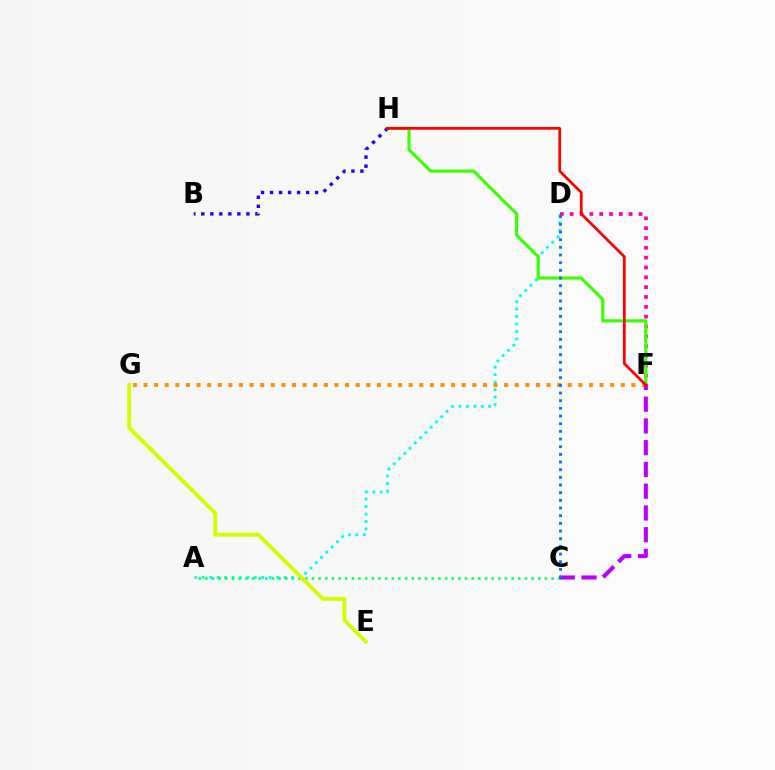{('A', 'D'): [{'color': '#00fff6', 'line_style': 'dotted', 'thickness': 2.02}], ('F', 'G'): [{'color': '#ff9400', 'line_style': 'dotted', 'thickness': 2.88}], ('D', 'F'): [{'color': '#ff00ac', 'line_style': 'dotted', 'thickness': 2.67}], ('A', 'C'): [{'color': '#00ff5c', 'line_style': 'dotted', 'thickness': 1.81}], ('F', 'H'): [{'color': '#3dff00', 'line_style': 'solid', 'thickness': 2.27}, {'color': '#ff0000', 'line_style': 'solid', 'thickness': 1.97}], ('C', 'F'): [{'color': '#b900ff', 'line_style': 'dashed', 'thickness': 2.96}], ('C', 'D'): [{'color': '#0074ff', 'line_style': 'dotted', 'thickness': 2.08}], ('B', 'H'): [{'color': '#2500ff', 'line_style': 'dotted', 'thickness': 2.45}], ('E', 'G'): [{'color': '#d1ff00', 'line_style': 'solid', 'thickness': 2.8}]}